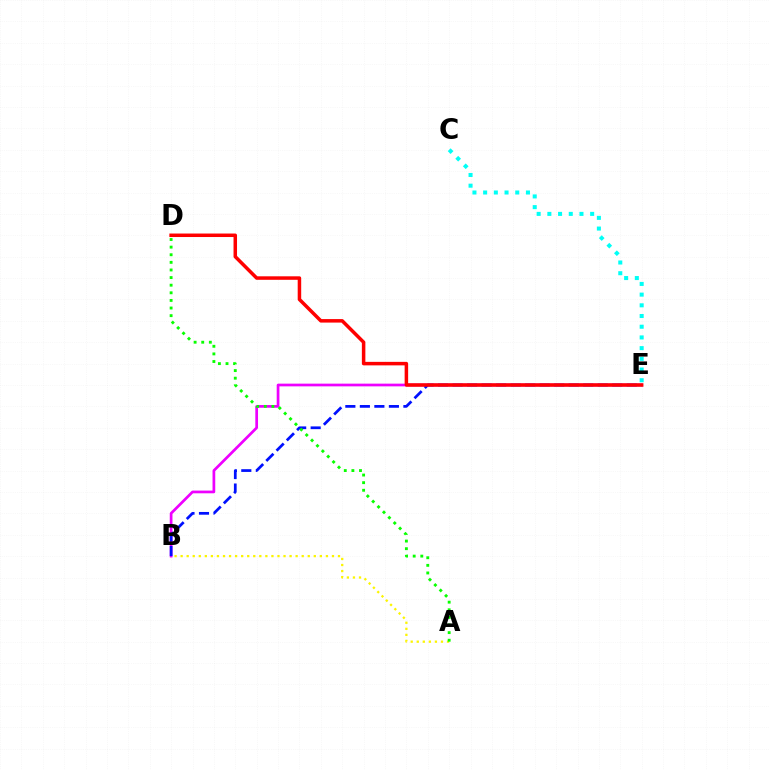{('B', 'E'): [{'color': '#ee00ff', 'line_style': 'solid', 'thickness': 1.95}, {'color': '#0010ff', 'line_style': 'dashed', 'thickness': 1.97}], ('C', 'E'): [{'color': '#00fff6', 'line_style': 'dotted', 'thickness': 2.91}], ('A', 'B'): [{'color': '#fcf500', 'line_style': 'dotted', 'thickness': 1.64}], ('A', 'D'): [{'color': '#08ff00', 'line_style': 'dotted', 'thickness': 2.07}], ('D', 'E'): [{'color': '#ff0000', 'line_style': 'solid', 'thickness': 2.52}]}